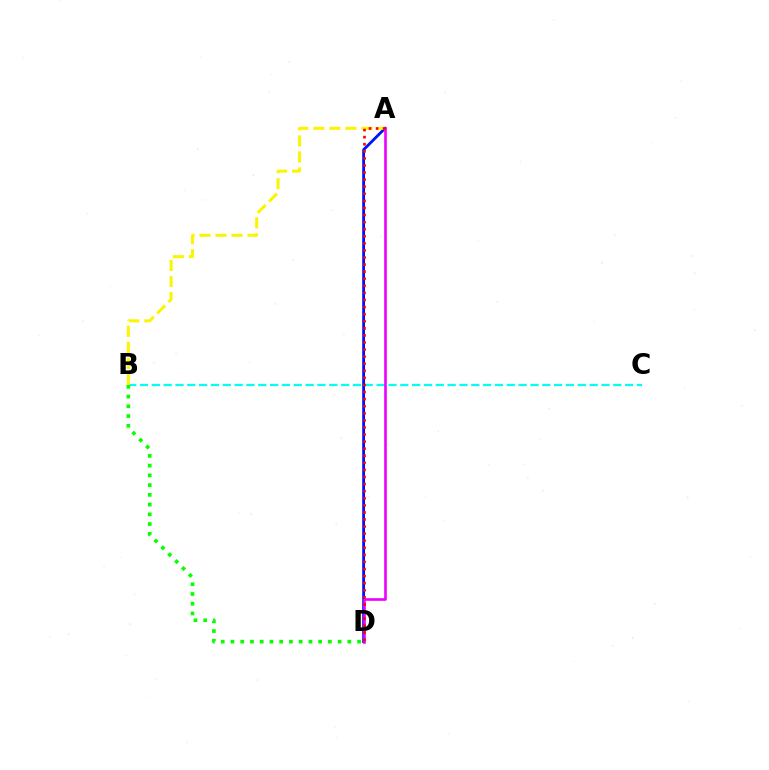{('B', 'C'): [{'color': '#00fff6', 'line_style': 'dashed', 'thickness': 1.61}], ('A', 'D'): [{'color': '#0010ff', 'line_style': 'solid', 'thickness': 2.03}, {'color': '#ee00ff', 'line_style': 'solid', 'thickness': 1.9}, {'color': '#ff0000', 'line_style': 'dotted', 'thickness': 1.92}], ('B', 'D'): [{'color': '#08ff00', 'line_style': 'dotted', 'thickness': 2.65}], ('A', 'B'): [{'color': '#fcf500', 'line_style': 'dashed', 'thickness': 2.18}]}